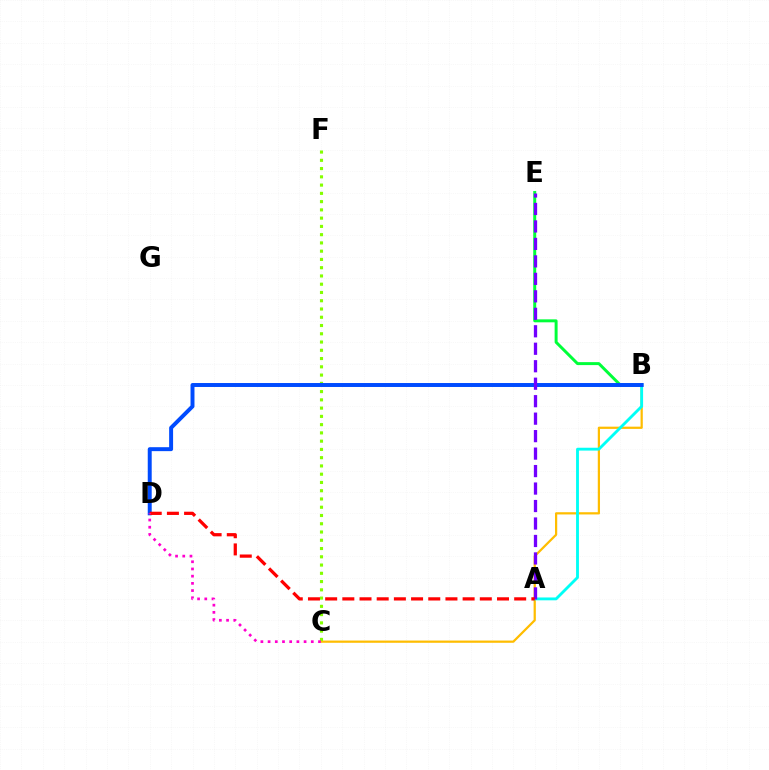{('B', 'C'): [{'color': '#ffbd00', 'line_style': 'solid', 'thickness': 1.61}], ('B', 'E'): [{'color': '#00ff39', 'line_style': 'solid', 'thickness': 2.14}], ('C', 'F'): [{'color': '#84ff00', 'line_style': 'dotted', 'thickness': 2.24}], ('A', 'B'): [{'color': '#00fff6', 'line_style': 'solid', 'thickness': 2.05}], ('B', 'D'): [{'color': '#004bff', 'line_style': 'solid', 'thickness': 2.84}], ('A', 'E'): [{'color': '#7200ff', 'line_style': 'dashed', 'thickness': 2.37}], ('A', 'D'): [{'color': '#ff0000', 'line_style': 'dashed', 'thickness': 2.33}], ('C', 'D'): [{'color': '#ff00cf', 'line_style': 'dotted', 'thickness': 1.96}]}